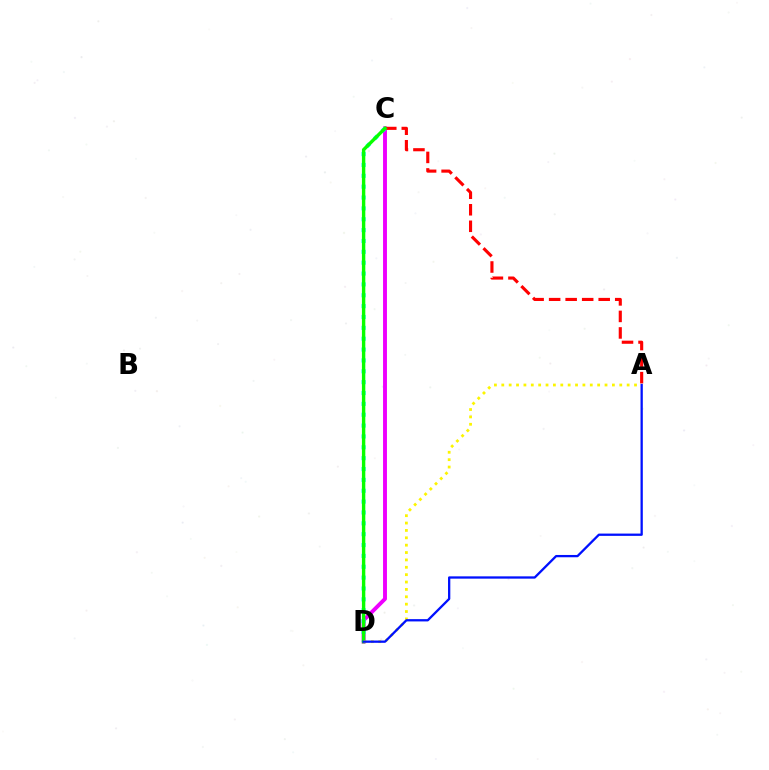{('C', 'D'): [{'color': '#ee00ff', 'line_style': 'solid', 'thickness': 2.81}, {'color': '#00fff6', 'line_style': 'dotted', 'thickness': 2.95}, {'color': '#08ff00', 'line_style': 'solid', 'thickness': 2.44}], ('A', 'C'): [{'color': '#ff0000', 'line_style': 'dashed', 'thickness': 2.24}], ('A', 'D'): [{'color': '#fcf500', 'line_style': 'dotted', 'thickness': 2.0}, {'color': '#0010ff', 'line_style': 'solid', 'thickness': 1.65}]}